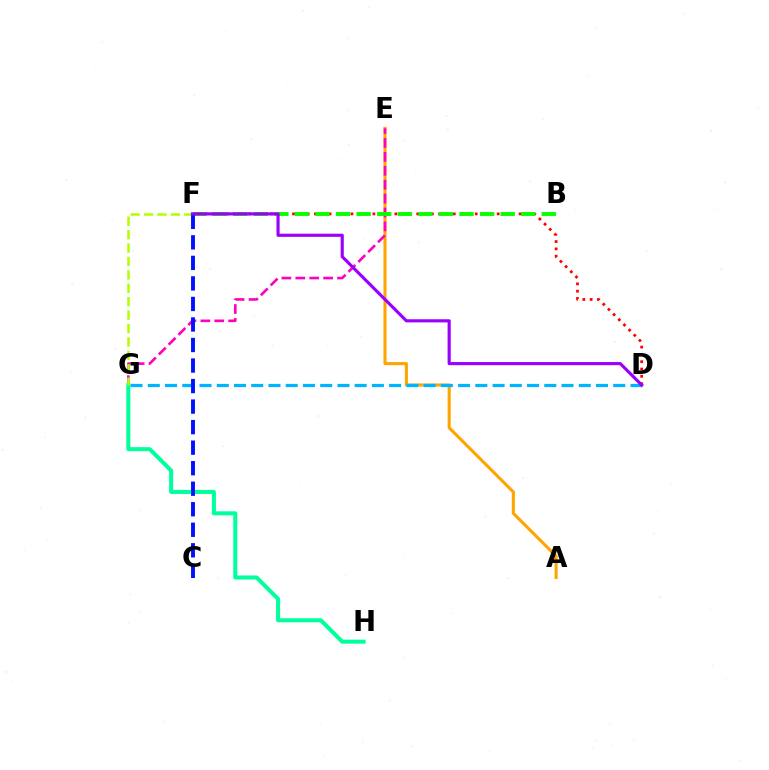{('A', 'E'): [{'color': '#ffa500', 'line_style': 'solid', 'thickness': 2.23}], ('D', 'F'): [{'color': '#ff0000', 'line_style': 'dotted', 'thickness': 1.99}, {'color': '#9b00ff', 'line_style': 'solid', 'thickness': 2.27}], ('E', 'G'): [{'color': '#ff00bd', 'line_style': 'dashed', 'thickness': 1.89}], ('B', 'F'): [{'color': '#08ff00', 'line_style': 'dashed', 'thickness': 2.79}], ('G', 'H'): [{'color': '#00ff9d', 'line_style': 'solid', 'thickness': 2.91}], ('D', 'G'): [{'color': '#00b5ff', 'line_style': 'dashed', 'thickness': 2.34}], ('F', 'G'): [{'color': '#b3ff00', 'line_style': 'dashed', 'thickness': 1.82}], ('C', 'F'): [{'color': '#0010ff', 'line_style': 'dashed', 'thickness': 2.79}]}